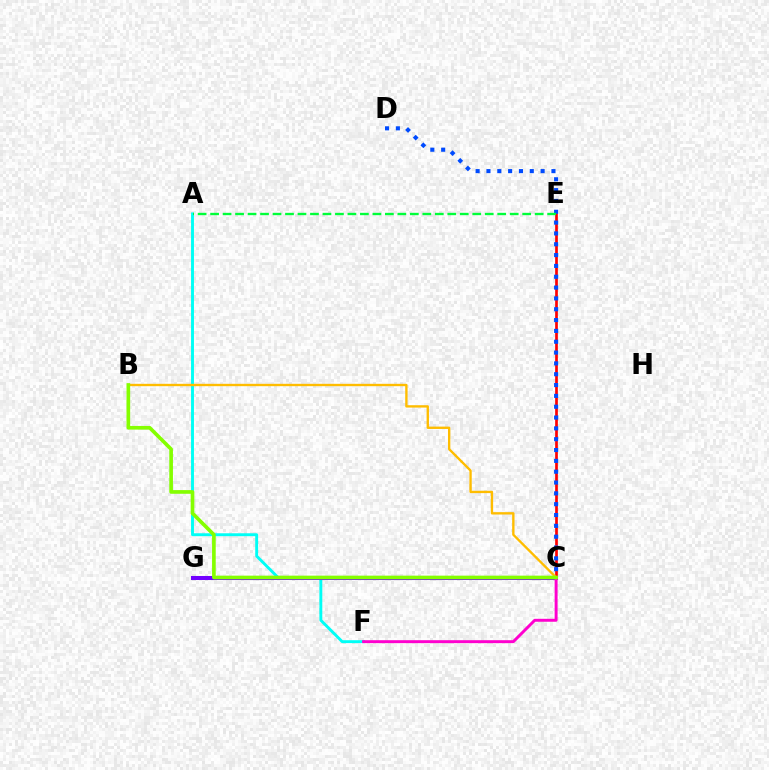{('A', 'F'): [{'color': '#00fff6', 'line_style': 'solid', 'thickness': 2.09}], ('C', 'E'): [{'color': '#ff0000', 'line_style': 'solid', 'thickness': 1.93}], ('B', 'C'): [{'color': '#ffbd00', 'line_style': 'solid', 'thickness': 1.7}, {'color': '#84ff00', 'line_style': 'solid', 'thickness': 2.64}], ('C', 'G'): [{'color': '#7200ff', 'line_style': 'solid', 'thickness': 2.91}], ('C', 'D'): [{'color': '#004bff', 'line_style': 'dotted', 'thickness': 2.94}], ('C', 'F'): [{'color': '#ff00cf', 'line_style': 'solid', 'thickness': 2.12}], ('A', 'E'): [{'color': '#00ff39', 'line_style': 'dashed', 'thickness': 1.7}]}